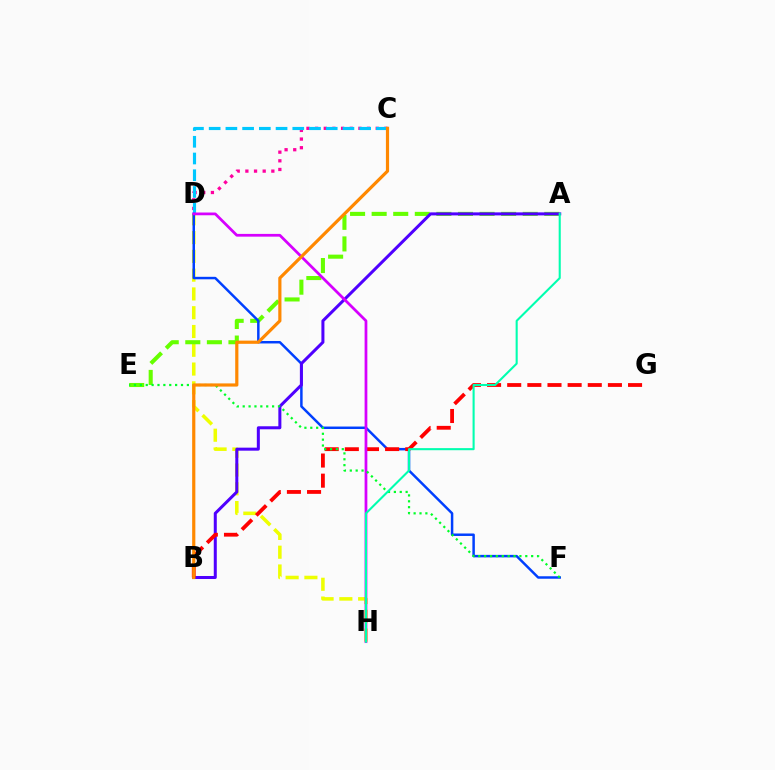{('C', 'D'): [{'color': '#ff00a0', 'line_style': 'dotted', 'thickness': 2.35}, {'color': '#00c7ff', 'line_style': 'dashed', 'thickness': 2.27}], ('D', 'H'): [{'color': '#eeff00', 'line_style': 'dashed', 'thickness': 2.55}, {'color': '#d600ff', 'line_style': 'solid', 'thickness': 1.98}], ('A', 'E'): [{'color': '#66ff00', 'line_style': 'dashed', 'thickness': 2.93}], ('D', 'F'): [{'color': '#003fff', 'line_style': 'solid', 'thickness': 1.78}], ('A', 'B'): [{'color': '#4f00ff', 'line_style': 'solid', 'thickness': 2.17}], ('B', 'G'): [{'color': '#ff0000', 'line_style': 'dashed', 'thickness': 2.74}], ('E', 'F'): [{'color': '#00ff27', 'line_style': 'dotted', 'thickness': 1.6}], ('B', 'C'): [{'color': '#ff8800', 'line_style': 'solid', 'thickness': 2.29}], ('A', 'H'): [{'color': '#00ffaf', 'line_style': 'solid', 'thickness': 1.5}]}